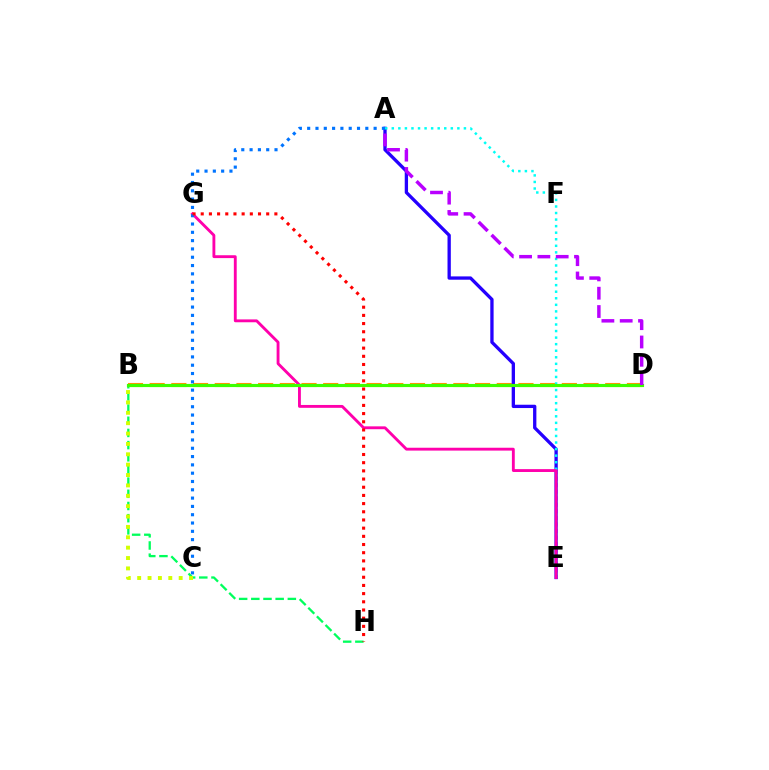{('B', 'H'): [{'color': '#00ff5c', 'line_style': 'dashed', 'thickness': 1.65}], ('B', 'D'): [{'color': '#ff9400', 'line_style': 'dashed', 'thickness': 2.95}, {'color': '#3dff00', 'line_style': 'solid', 'thickness': 2.26}], ('A', 'E'): [{'color': '#2500ff', 'line_style': 'solid', 'thickness': 2.38}, {'color': '#00fff6', 'line_style': 'dotted', 'thickness': 1.78}], ('B', 'C'): [{'color': '#d1ff00', 'line_style': 'dotted', 'thickness': 2.82}], ('E', 'G'): [{'color': '#ff00ac', 'line_style': 'solid', 'thickness': 2.06}], ('A', 'C'): [{'color': '#0074ff', 'line_style': 'dotted', 'thickness': 2.26}], ('G', 'H'): [{'color': '#ff0000', 'line_style': 'dotted', 'thickness': 2.22}], ('A', 'D'): [{'color': '#b900ff', 'line_style': 'dashed', 'thickness': 2.49}]}